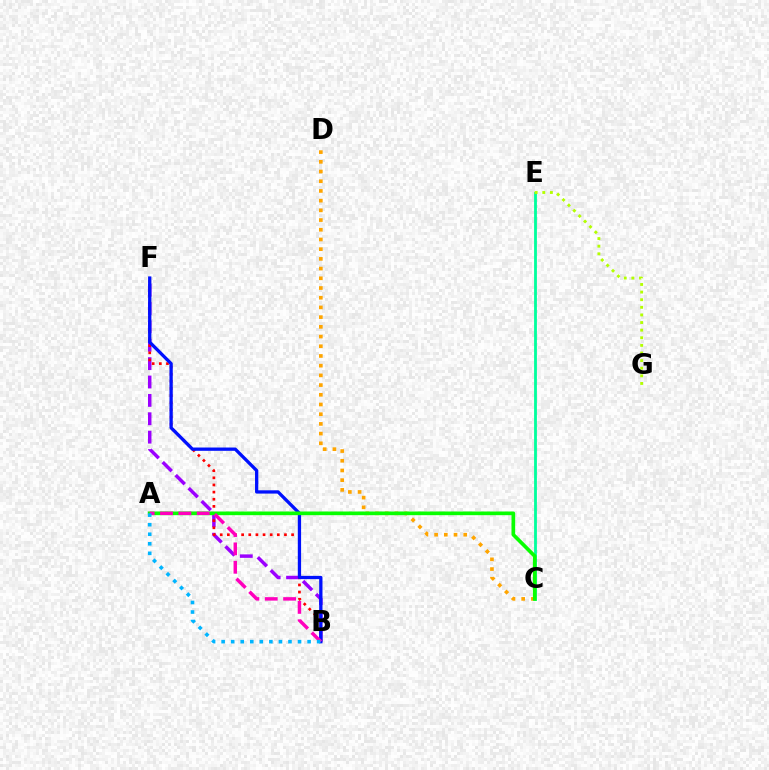{('B', 'F'): [{'color': '#9b00ff', 'line_style': 'dashed', 'thickness': 2.5}, {'color': '#ff0000', 'line_style': 'dotted', 'thickness': 1.94}, {'color': '#0010ff', 'line_style': 'solid', 'thickness': 2.37}], ('C', 'D'): [{'color': '#ffa500', 'line_style': 'dotted', 'thickness': 2.64}], ('C', 'E'): [{'color': '#00ff9d', 'line_style': 'solid', 'thickness': 2.02}], ('E', 'G'): [{'color': '#b3ff00', 'line_style': 'dotted', 'thickness': 2.07}], ('A', 'C'): [{'color': '#08ff00', 'line_style': 'solid', 'thickness': 2.65}], ('A', 'B'): [{'color': '#ff00bd', 'line_style': 'dashed', 'thickness': 2.49}, {'color': '#00b5ff', 'line_style': 'dotted', 'thickness': 2.59}]}